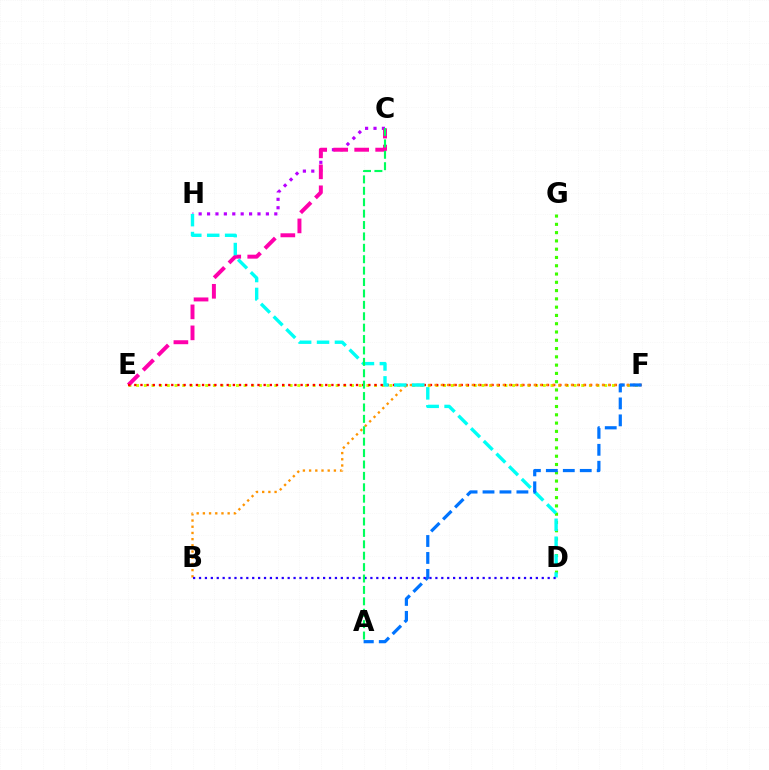{('D', 'G'): [{'color': '#3dff00', 'line_style': 'dotted', 'thickness': 2.25}], ('C', 'H'): [{'color': '#b900ff', 'line_style': 'dotted', 'thickness': 2.28}], ('E', 'F'): [{'color': '#d1ff00', 'line_style': 'dotted', 'thickness': 2.08}, {'color': '#ff0000', 'line_style': 'dotted', 'thickness': 1.67}], ('C', 'E'): [{'color': '#ff00ac', 'line_style': 'dashed', 'thickness': 2.85}], ('B', 'F'): [{'color': '#ff9400', 'line_style': 'dotted', 'thickness': 1.68}], ('D', 'H'): [{'color': '#00fff6', 'line_style': 'dashed', 'thickness': 2.43}], ('A', 'F'): [{'color': '#0074ff', 'line_style': 'dashed', 'thickness': 2.3}], ('B', 'D'): [{'color': '#2500ff', 'line_style': 'dotted', 'thickness': 1.61}], ('A', 'C'): [{'color': '#00ff5c', 'line_style': 'dashed', 'thickness': 1.55}]}